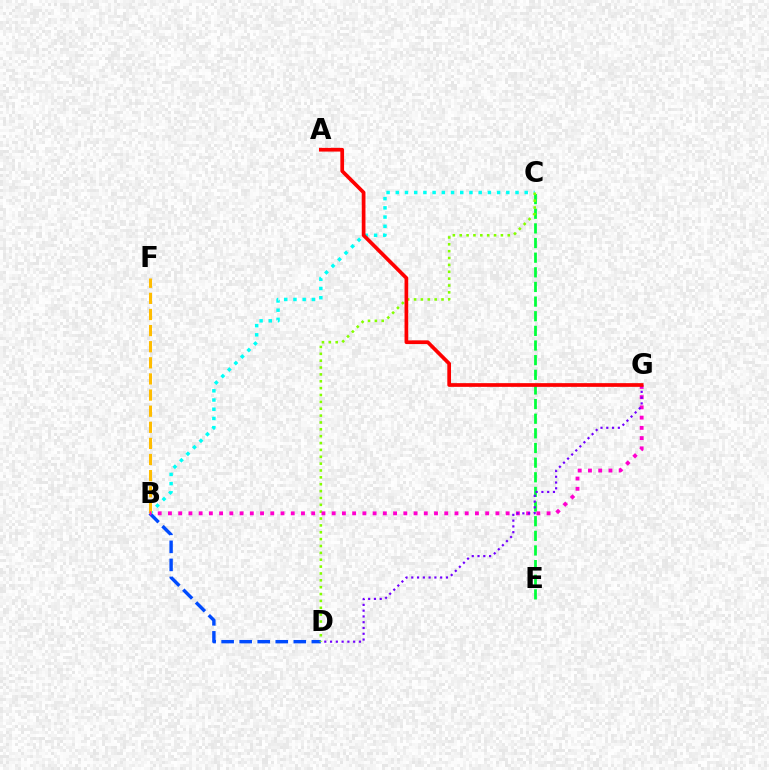{('B', 'C'): [{'color': '#00fff6', 'line_style': 'dotted', 'thickness': 2.5}], ('C', 'E'): [{'color': '#00ff39', 'line_style': 'dashed', 'thickness': 1.99}], ('B', 'D'): [{'color': '#004bff', 'line_style': 'dashed', 'thickness': 2.45}], ('C', 'D'): [{'color': '#84ff00', 'line_style': 'dotted', 'thickness': 1.86}], ('B', 'F'): [{'color': '#ffbd00', 'line_style': 'dashed', 'thickness': 2.19}], ('B', 'G'): [{'color': '#ff00cf', 'line_style': 'dotted', 'thickness': 2.78}], ('D', 'G'): [{'color': '#7200ff', 'line_style': 'dotted', 'thickness': 1.57}], ('A', 'G'): [{'color': '#ff0000', 'line_style': 'solid', 'thickness': 2.67}]}